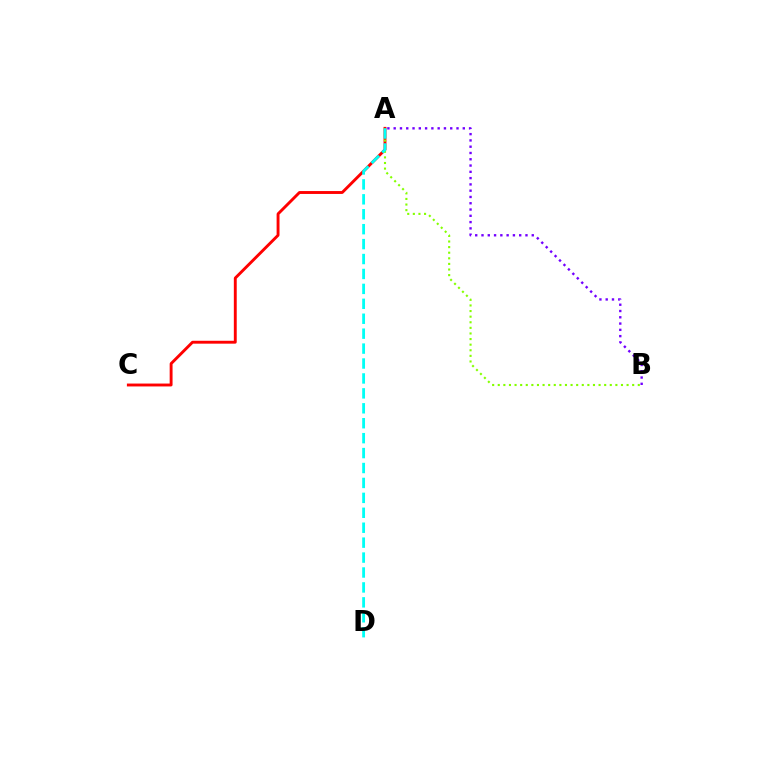{('A', 'C'): [{'color': '#ff0000', 'line_style': 'solid', 'thickness': 2.08}], ('A', 'B'): [{'color': '#84ff00', 'line_style': 'dotted', 'thickness': 1.52}, {'color': '#7200ff', 'line_style': 'dotted', 'thickness': 1.71}], ('A', 'D'): [{'color': '#00fff6', 'line_style': 'dashed', 'thickness': 2.03}]}